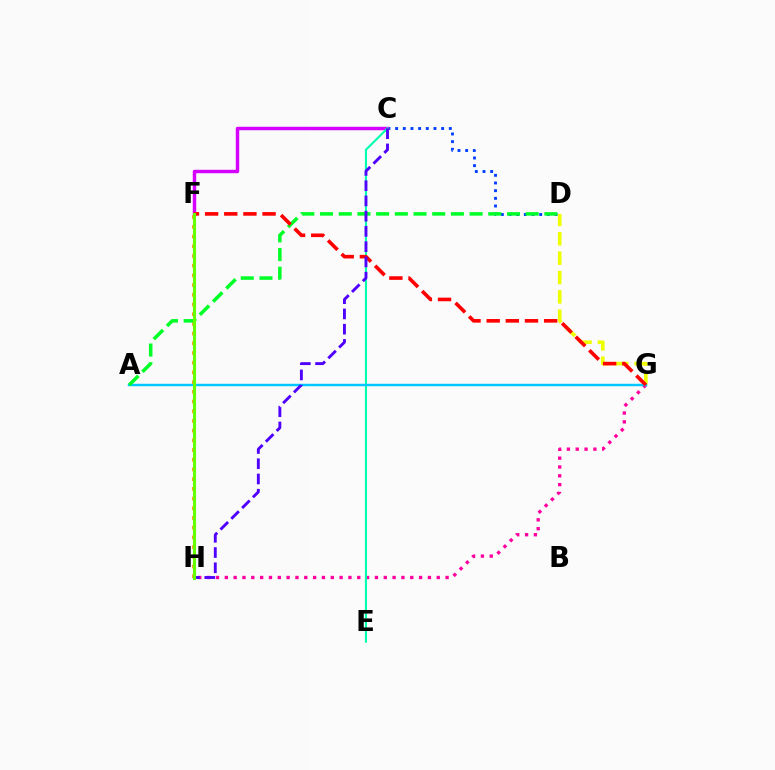{('D', 'G'): [{'color': '#eeff00', 'line_style': 'dashed', 'thickness': 2.63}], ('G', 'H'): [{'color': '#ff00a0', 'line_style': 'dotted', 'thickness': 2.4}], ('C', 'D'): [{'color': '#003fff', 'line_style': 'dotted', 'thickness': 2.08}], ('C', 'F'): [{'color': '#d600ff', 'line_style': 'solid', 'thickness': 2.48}], ('C', 'E'): [{'color': '#00ffaf', 'line_style': 'solid', 'thickness': 1.52}], ('A', 'G'): [{'color': '#00c7ff', 'line_style': 'solid', 'thickness': 1.75}], ('F', 'H'): [{'color': '#ff8800', 'line_style': 'dotted', 'thickness': 2.64}, {'color': '#66ff00', 'line_style': 'solid', 'thickness': 2.24}], ('A', 'D'): [{'color': '#00ff27', 'line_style': 'dashed', 'thickness': 2.54}], ('F', 'G'): [{'color': '#ff0000', 'line_style': 'dashed', 'thickness': 2.6}], ('C', 'H'): [{'color': '#4f00ff', 'line_style': 'dashed', 'thickness': 2.07}]}